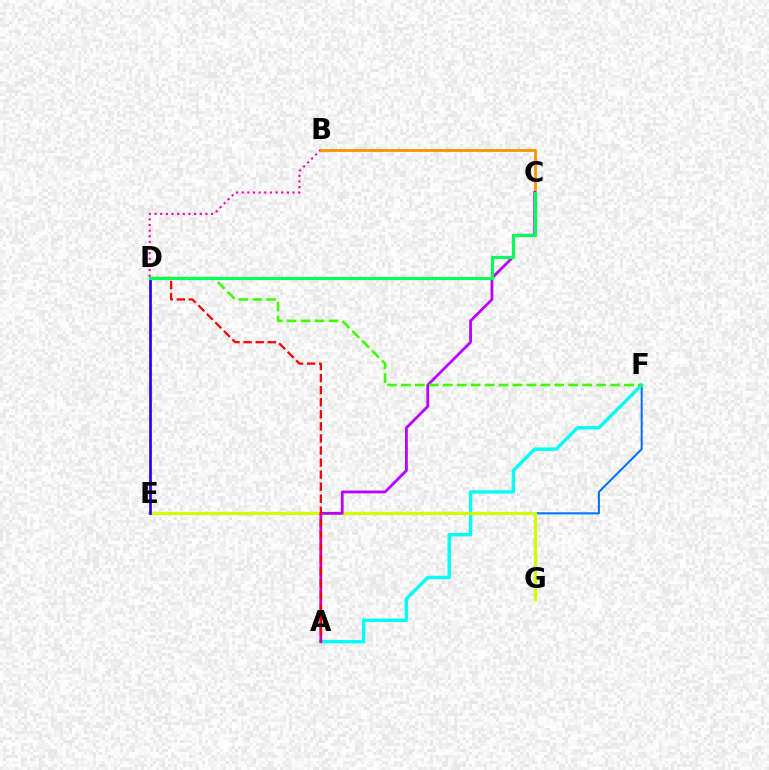{('B', 'D'): [{'color': '#ff00ac', 'line_style': 'dotted', 'thickness': 1.53}], ('E', 'F'): [{'color': '#0074ff', 'line_style': 'solid', 'thickness': 1.5}], ('A', 'F'): [{'color': '#00fff6', 'line_style': 'solid', 'thickness': 2.45}], ('B', 'C'): [{'color': '#ff9400', 'line_style': 'solid', 'thickness': 2.04}], ('E', 'G'): [{'color': '#d1ff00', 'line_style': 'solid', 'thickness': 2.28}], ('A', 'C'): [{'color': '#b900ff', 'line_style': 'solid', 'thickness': 2.02}], ('D', 'E'): [{'color': '#2500ff', 'line_style': 'solid', 'thickness': 1.95}], ('A', 'D'): [{'color': '#ff0000', 'line_style': 'dashed', 'thickness': 1.64}], ('D', 'F'): [{'color': '#3dff00', 'line_style': 'dashed', 'thickness': 1.89}], ('C', 'D'): [{'color': '#00ff5c', 'line_style': 'solid', 'thickness': 2.26}]}